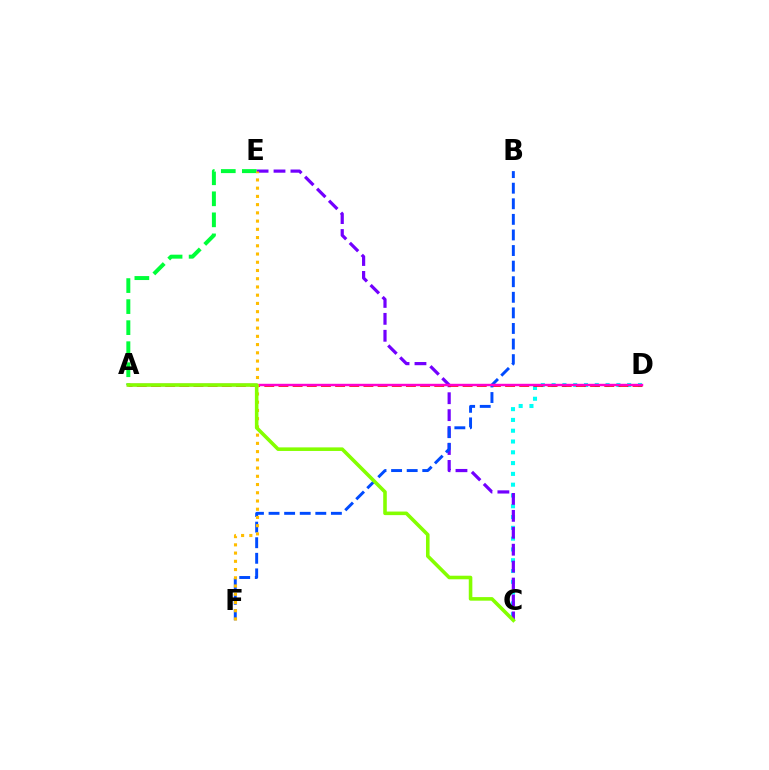{('C', 'D'): [{'color': '#00fff6', 'line_style': 'dotted', 'thickness': 2.93}], ('C', 'E'): [{'color': '#7200ff', 'line_style': 'dashed', 'thickness': 2.3}], ('A', 'D'): [{'color': '#ff0000', 'line_style': 'dashed', 'thickness': 1.92}, {'color': '#ff00cf', 'line_style': 'solid', 'thickness': 1.74}], ('A', 'E'): [{'color': '#00ff39', 'line_style': 'dashed', 'thickness': 2.86}], ('B', 'F'): [{'color': '#004bff', 'line_style': 'dashed', 'thickness': 2.12}], ('E', 'F'): [{'color': '#ffbd00', 'line_style': 'dotted', 'thickness': 2.24}], ('A', 'C'): [{'color': '#84ff00', 'line_style': 'solid', 'thickness': 2.58}]}